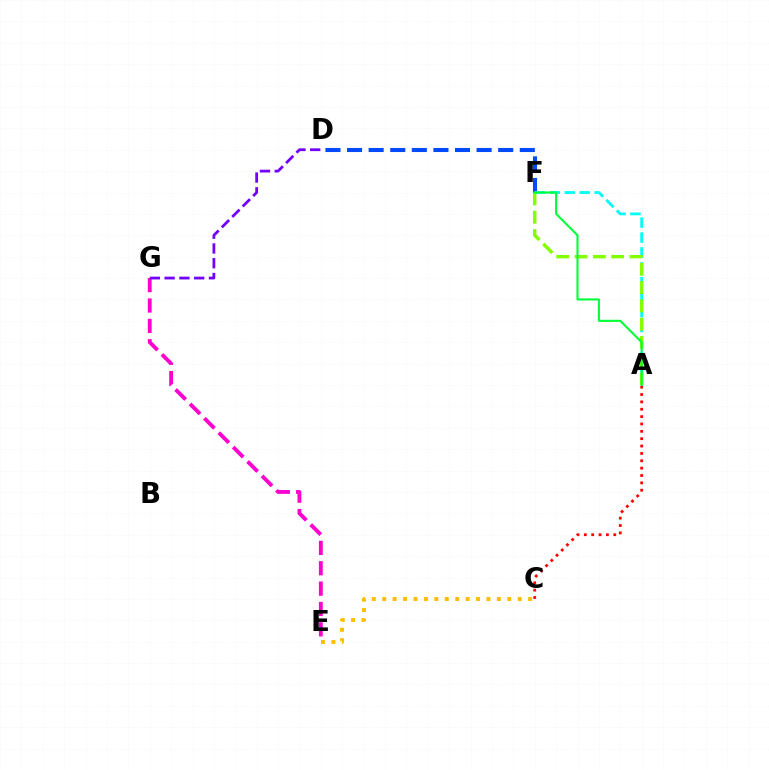{('A', 'C'): [{'color': '#ff0000', 'line_style': 'dotted', 'thickness': 2.0}], ('D', 'F'): [{'color': '#004bff', 'line_style': 'dashed', 'thickness': 2.93}], ('A', 'F'): [{'color': '#00fff6', 'line_style': 'dashed', 'thickness': 2.03}, {'color': '#84ff00', 'line_style': 'dashed', 'thickness': 2.49}, {'color': '#00ff39', 'line_style': 'solid', 'thickness': 1.5}], ('C', 'E'): [{'color': '#ffbd00', 'line_style': 'dotted', 'thickness': 2.83}], ('E', 'G'): [{'color': '#ff00cf', 'line_style': 'dashed', 'thickness': 2.77}], ('D', 'G'): [{'color': '#7200ff', 'line_style': 'dashed', 'thickness': 2.01}]}